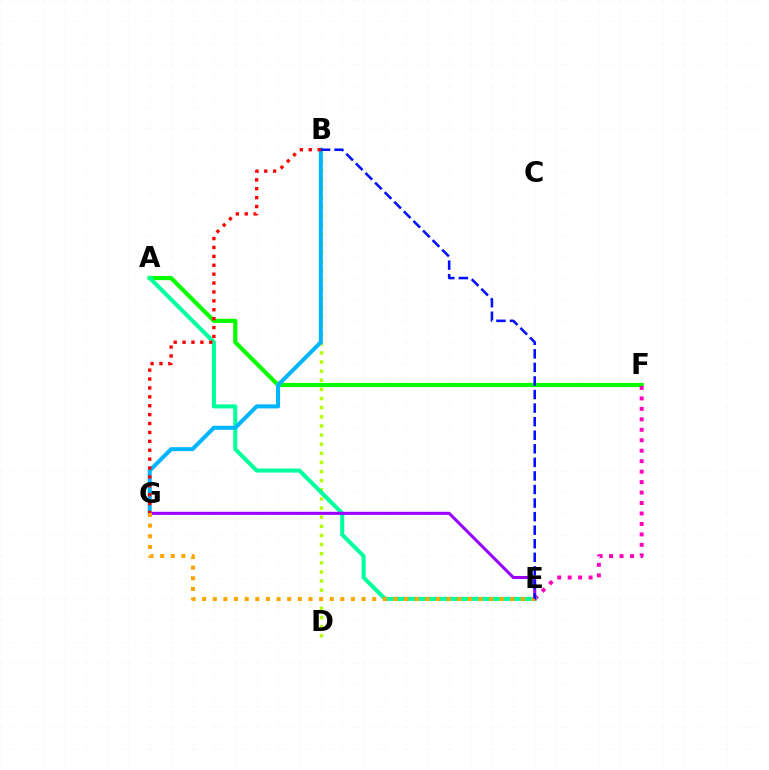{('B', 'D'): [{'color': '#b3ff00', 'line_style': 'dotted', 'thickness': 2.48}], ('A', 'F'): [{'color': '#08ff00', 'line_style': 'solid', 'thickness': 2.99}], ('E', 'F'): [{'color': '#ff00bd', 'line_style': 'dotted', 'thickness': 2.84}], ('A', 'E'): [{'color': '#00ff9d', 'line_style': 'solid', 'thickness': 2.91}], ('E', 'G'): [{'color': '#9b00ff', 'line_style': 'solid', 'thickness': 2.2}, {'color': '#ffa500', 'line_style': 'dotted', 'thickness': 2.89}], ('B', 'G'): [{'color': '#00b5ff', 'line_style': 'solid', 'thickness': 2.9}, {'color': '#ff0000', 'line_style': 'dotted', 'thickness': 2.42}], ('B', 'E'): [{'color': '#0010ff', 'line_style': 'dashed', 'thickness': 1.84}]}